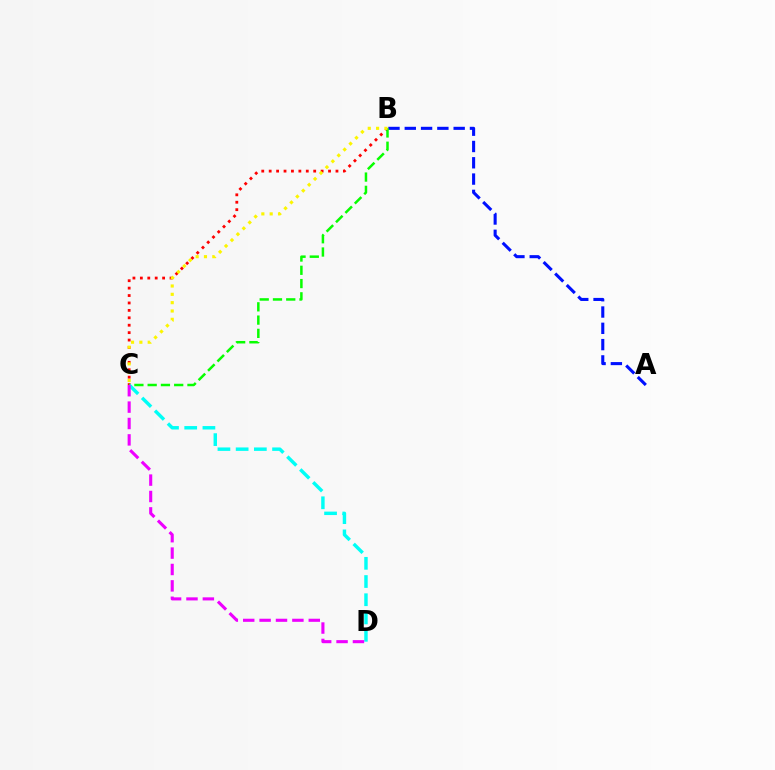{('B', 'C'): [{'color': '#ff0000', 'line_style': 'dotted', 'thickness': 2.02}, {'color': '#08ff00', 'line_style': 'dashed', 'thickness': 1.8}, {'color': '#fcf500', 'line_style': 'dotted', 'thickness': 2.26}], ('A', 'B'): [{'color': '#0010ff', 'line_style': 'dashed', 'thickness': 2.21}], ('C', 'D'): [{'color': '#00fff6', 'line_style': 'dashed', 'thickness': 2.47}, {'color': '#ee00ff', 'line_style': 'dashed', 'thickness': 2.23}]}